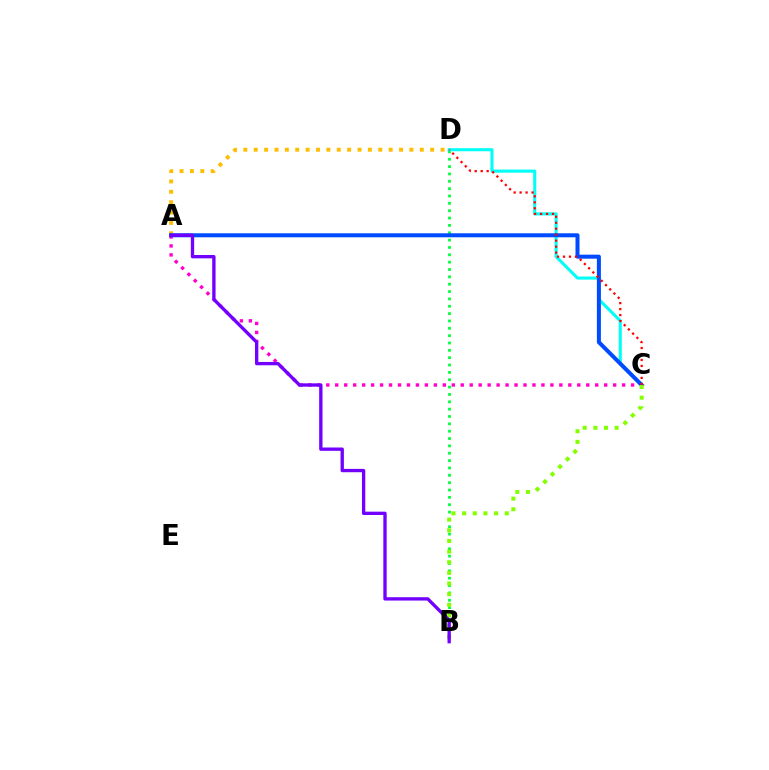{('A', 'D'): [{'color': '#ffbd00', 'line_style': 'dotted', 'thickness': 2.82}], ('A', 'C'): [{'color': '#ff00cf', 'line_style': 'dotted', 'thickness': 2.44}, {'color': '#004bff', 'line_style': 'solid', 'thickness': 2.89}], ('B', 'D'): [{'color': '#00ff39', 'line_style': 'dotted', 'thickness': 2.0}], ('C', 'D'): [{'color': '#00fff6', 'line_style': 'solid', 'thickness': 2.22}, {'color': '#ff0000', 'line_style': 'dotted', 'thickness': 1.62}], ('B', 'C'): [{'color': '#84ff00', 'line_style': 'dotted', 'thickness': 2.89}], ('A', 'B'): [{'color': '#7200ff', 'line_style': 'solid', 'thickness': 2.4}]}